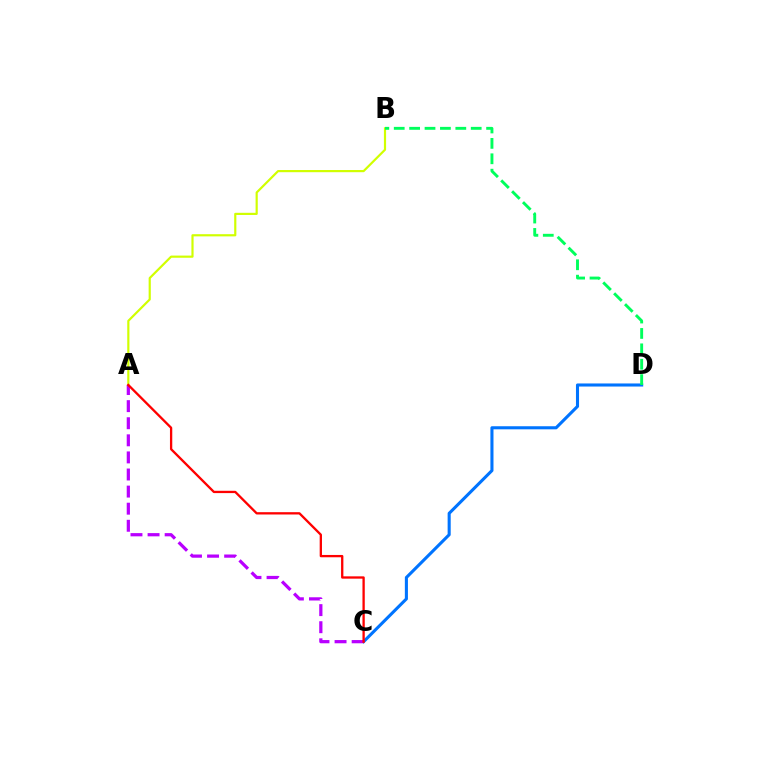{('A', 'B'): [{'color': '#d1ff00', 'line_style': 'solid', 'thickness': 1.57}], ('C', 'D'): [{'color': '#0074ff', 'line_style': 'solid', 'thickness': 2.22}], ('A', 'C'): [{'color': '#b900ff', 'line_style': 'dashed', 'thickness': 2.32}, {'color': '#ff0000', 'line_style': 'solid', 'thickness': 1.66}], ('B', 'D'): [{'color': '#00ff5c', 'line_style': 'dashed', 'thickness': 2.09}]}